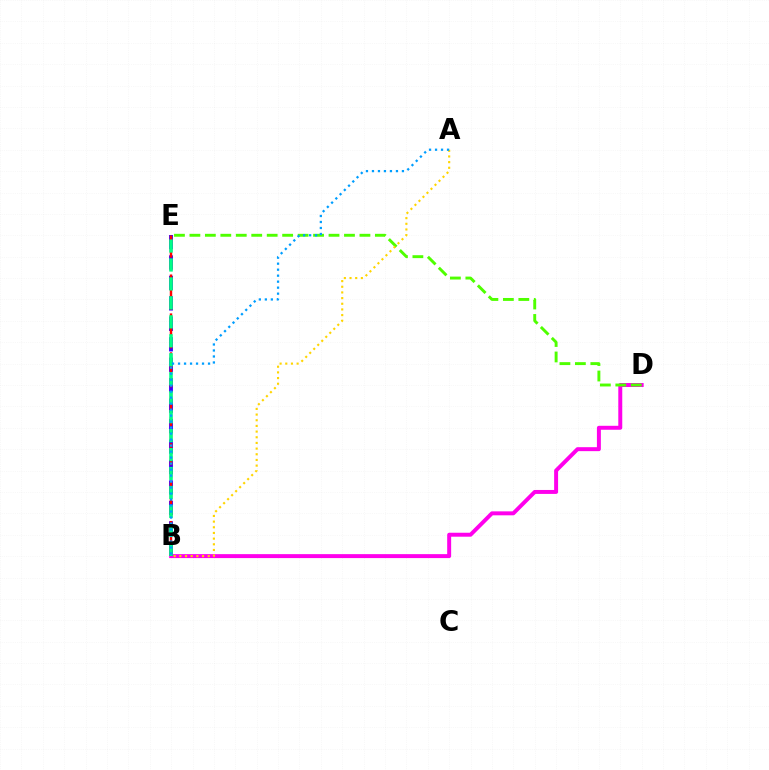{('B', 'D'): [{'color': '#ff00ed', 'line_style': 'solid', 'thickness': 2.85}], ('B', 'E'): [{'color': '#3700ff', 'line_style': 'dashed', 'thickness': 2.78}, {'color': '#ff0000', 'line_style': 'dashed', 'thickness': 1.76}, {'color': '#00ff86', 'line_style': 'dashed', 'thickness': 2.58}], ('D', 'E'): [{'color': '#4fff00', 'line_style': 'dashed', 'thickness': 2.1}], ('A', 'B'): [{'color': '#ffd500', 'line_style': 'dotted', 'thickness': 1.54}, {'color': '#009eff', 'line_style': 'dotted', 'thickness': 1.63}]}